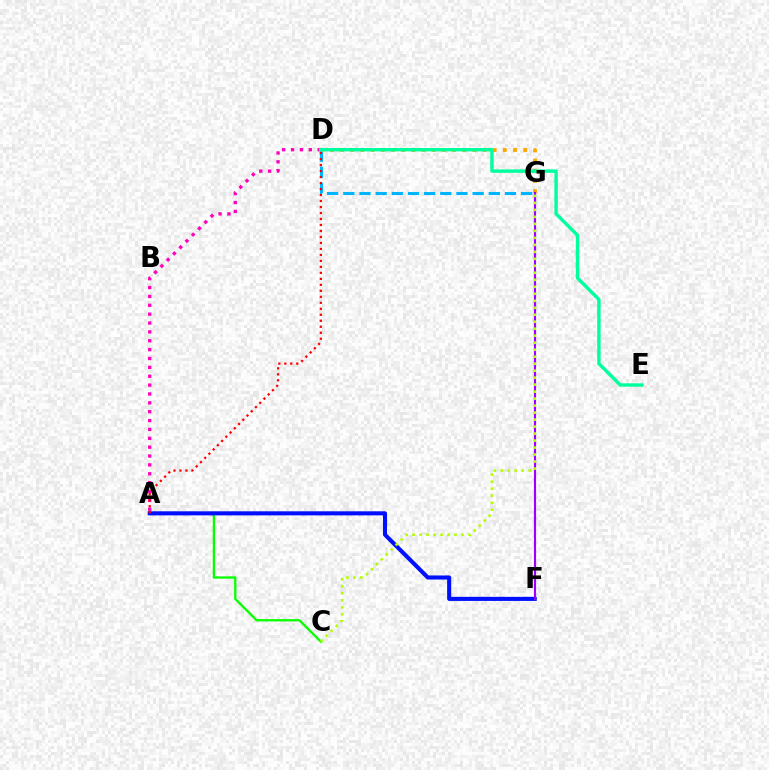{('D', 'G'): [{'color': '#00b5ff', 'line_style': 'dashed', 'thickness': 2.2}, {'color': '#ffa500', 'line_style': 'dotted', 'thickness': 2.76}], ('A', 'C'): [{'color': '#08ff00', 'line_style': 'solid', 'thickness': 1.66}], ('A', 'D'): [{'color': '#ff00bd', 'line_style': 'dotted', 'thickness': 2.41}, {'color': '#ff0000', 'line_style': 'dotted', 'thickness': 1.63}], ('A', 'F'): [{'color': '#0010ff', 'line_style': 'solid', 'thickness': 2.94}], ('D', 'E'): [{'color': '#00ff9d', 'line_style': 'solid', 'thickness': 2.46}], ('F', 'G'): [{'color': '#9b00ff', 'line_style': 'solid', 'thickness': 1.55}], ('C', 'G'): [{'color': '#b3ff00', 'line_style': 'dotted', 'thickness': 1.9}]}